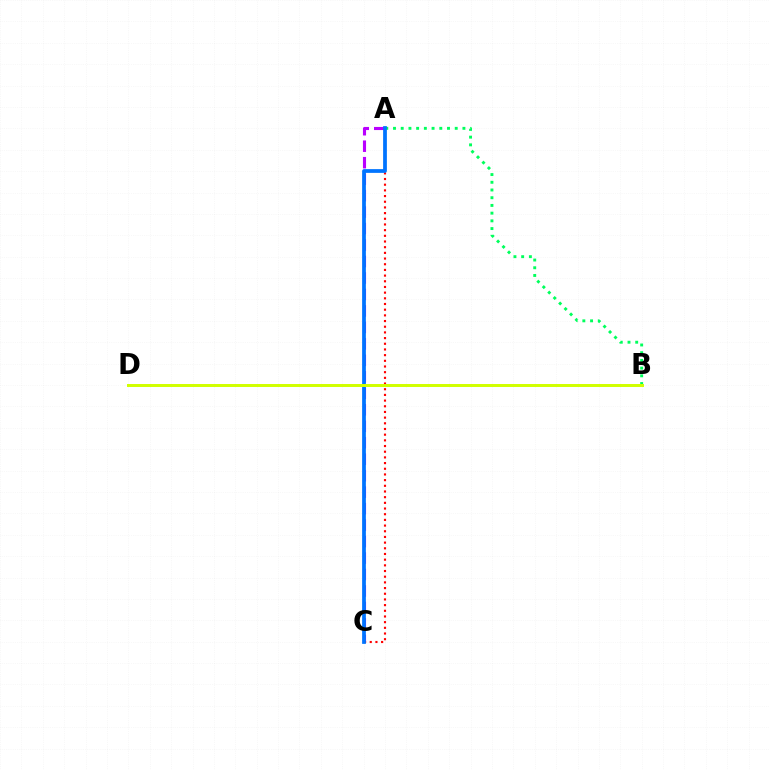{('A', 'C'): [{'color': '#b900ff', 'line_style': 'dashed', 'thickness': 2.24}, {'color': '#ff0000', 'line_style': 'dotted', 'thickness': 1.54}, {'color': '#0074ff', 'line_style': 'solid', 'thickness': 2.7}], ('A', 'B'): [{'color': '#00ff5c', 'line_style': 'dotted', 'thickness': 2.1}], ('B', 'D'): [{'color': '#d1ff00', 'line_style': 'solid', 'thickness': 2.14}]}